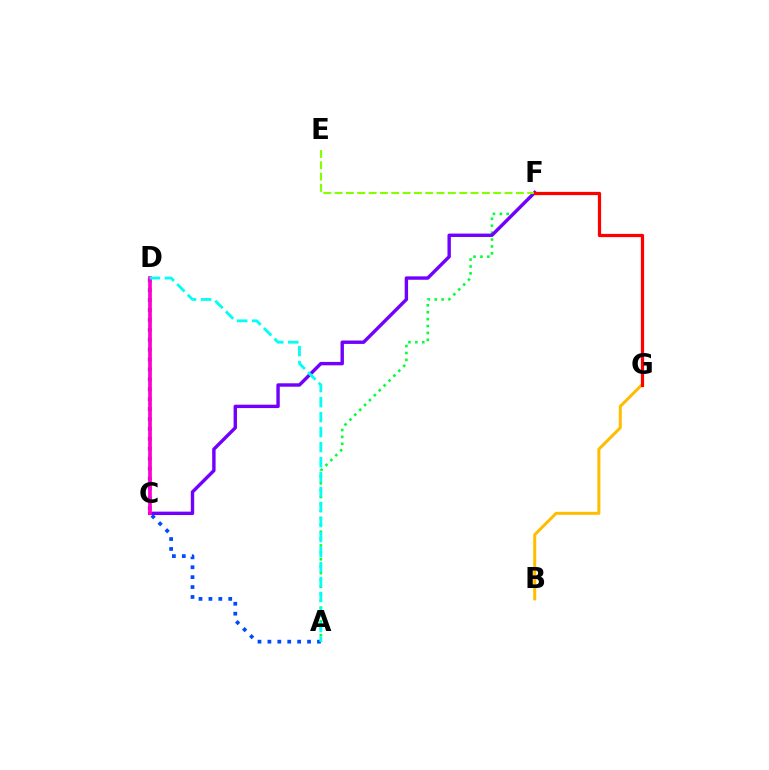{('A', 'D'): [{'color': '#004bff', 'line_style': 'dotted', 'thickness': 2.69}, {'color': '#00fff6', 'line_style': 'dashed', 'thickness': 2.04}], ('B', 'G'): [{'color': '#ffbd00', 'line_style': 'solid', 'thickness': 2.18}], ('A', 'F'): [{'color': '#00ff39', 'line_style': 'dotted', 'thickness': 1.88}], ('C', 'F'): [{'color': '#7200ff', 'line_style': 'solid', 'thickness': 2.45}], ('E', 'F'): [{'color': '#84ff00', 'line_style': 'dashed', 'thickness': 1.54}], ('F', 'G'): [{'color': '#ff0000', 'line_style': 'solid', 'thickness': 2.33}], ('C', 'D'): [{'color': '#ff00cf', 'line_style': 'solid', 'thickness': 2.65}]}